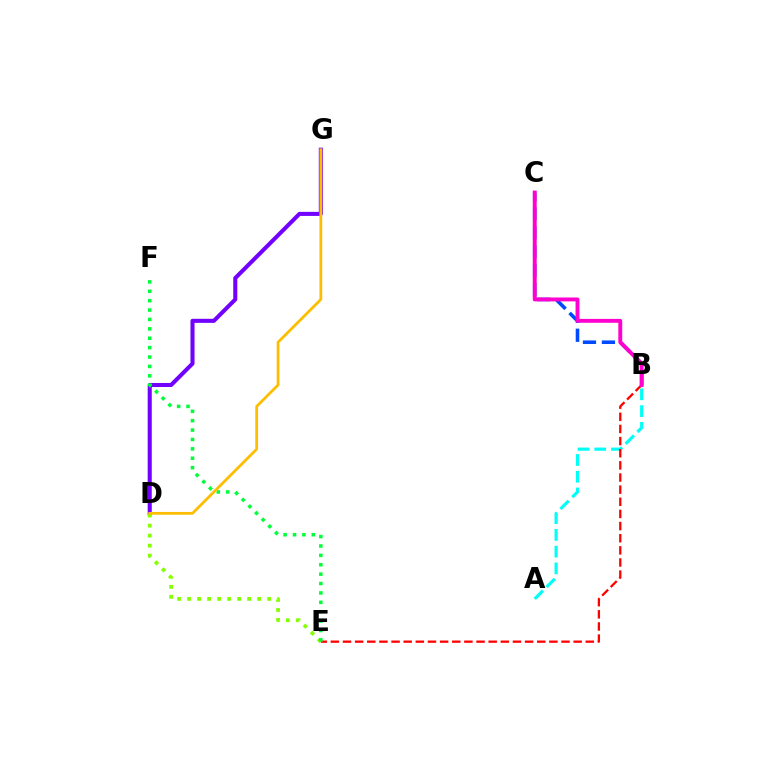{('B', 'C'): [{'color': '#004bff', 'line_style': 'dashed', 'thickness': 2.58}, {'color': '#ff00cf', 'line_style': 'solid', 'thickness': 2.81}], ('D', 'G'): [{'color': '#7200ff', 'line_style': 'solid', 'thickness': 2.92}, {'color': '#ffbd00', 'line_style': 'solid', 'thickness': 1.99}], ('A', 'B'): [{'color': '#00fff6', 'line_style': 'dashed', 'thickness': 2.28}], ('B', 'E'): [{'color': '#ff0000', 'line_style': 'dashed', 'thickness': 1.65}], ('D', 'E'): [{'color': '#84ff00', 'line_style': 'dotted', 'thickness': 2.72}], ('E', 'F'): [{'color': '#00ff39', 'line_style': 'dotted', 'thickness': 2.55}]}